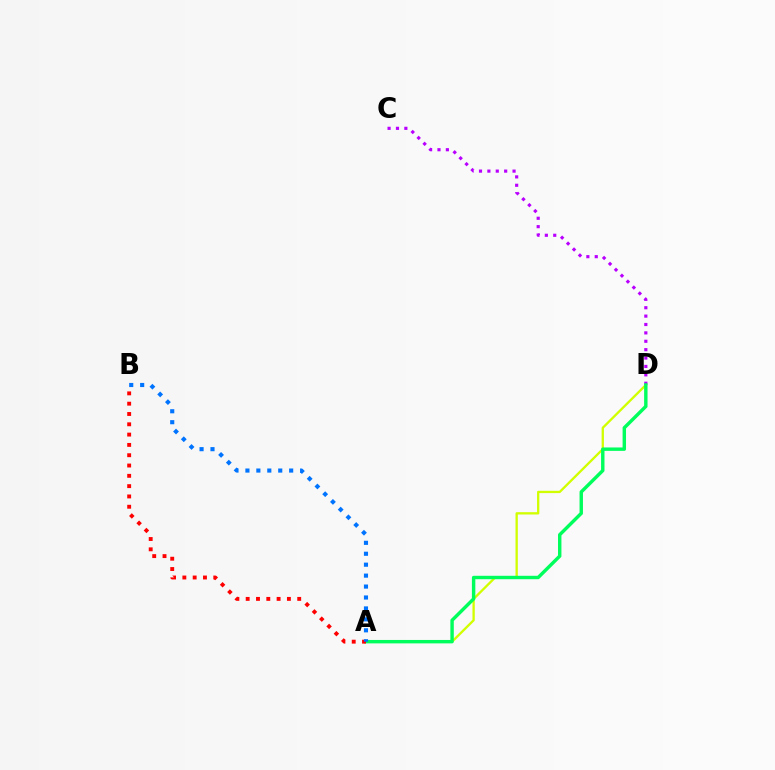{('A', 'D'): [{'color': '#d1ff00', 'line_style': 'solid', 'thickness': 1.67}, {'color': '#00ff5c', 'line_style': 'solid', 'thickness': 2.46}], ('C', 'D'): [{'color': '#b900ff', 'line_style': 'dotted', 'thickness': 2.28}], ('A', 'B'): [{'color': '#ff0000', 'line_style': 'dotted', 'thickness': 2.8}, {'color': '#0074ff', 'line_style': 'dotted', 'thickness': 2.97}]}